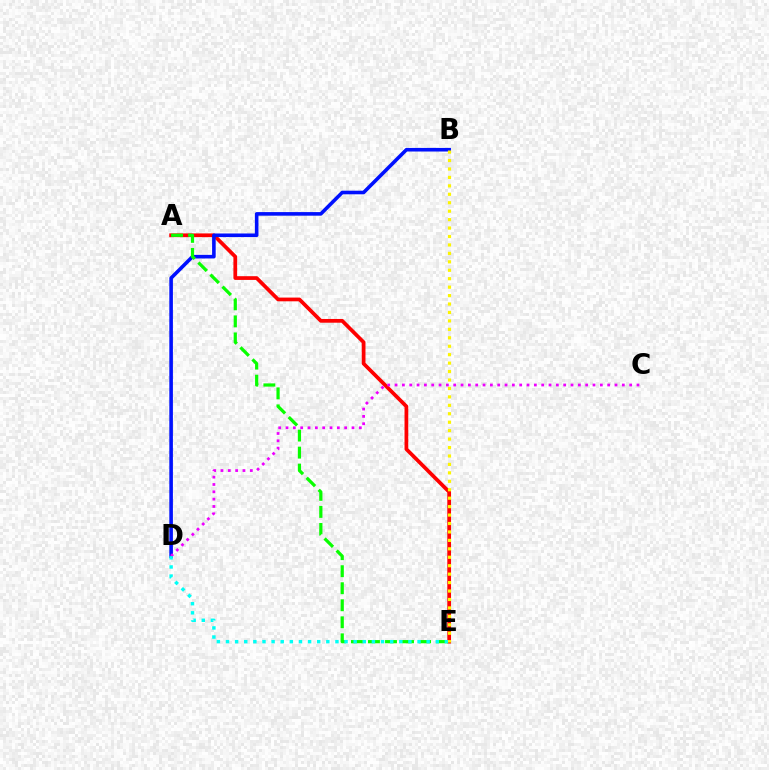{('A', 'E'): [{'color': '#ff0000', 'line_style': 'solid', 'thickness': 2.69}, {'color': '#08ff00', 'line_style': 'dashed', 'thickness': 2.31}], ('B', 'D'): [{'color': '#0010ff', 'line_style': 'solid', 'thickness': 2.59}], ('C', 'D'): [{'color': '#ee00ff', 'line_style': 'dotted', 'thickness': 1.99}], ('D', 'E'): [{'color': '#00fff6', 'line_style': 'dotted', 'thickness': 2.48}], ('B', 'E'): [{'color': '#fcf500', 'line_style': 'dotted', 'thickness': 2.29}]}